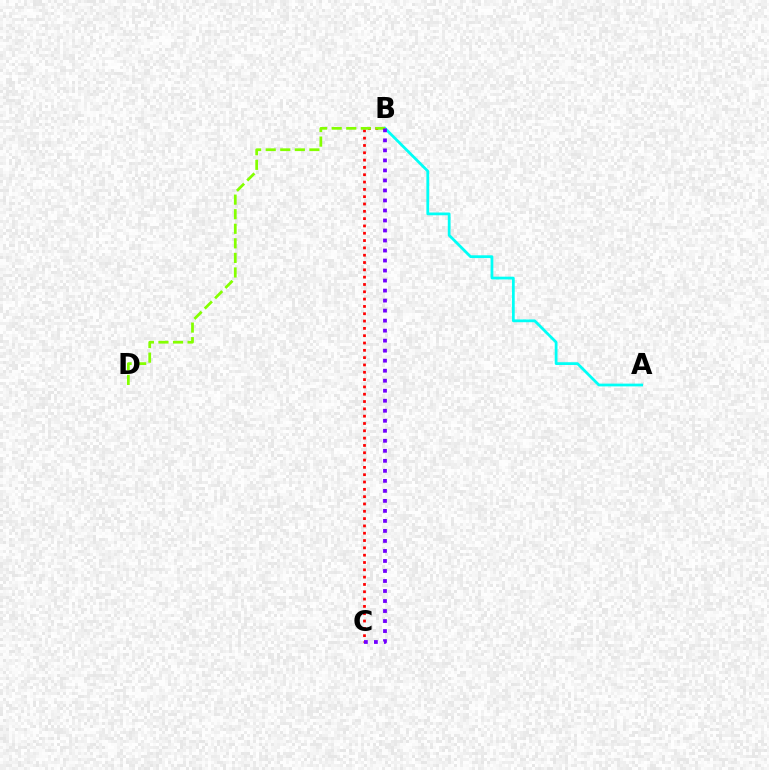{('B', 'C'): [{'color': '#ff0000', 'line_style': 'dotted', 'thickness': 1.99}, {'color': '#7200ff', 'line_style': 'dotted', 'thickness': 2.72}], ('A', 'B'): [{'color': '#00fff6', 'line_style': 'solid', 'thickness': 1.99}], ('B', 'D'): [{'color': '#84ff00', 'line_style': 'dashed', 'thickness': 1.98}]}